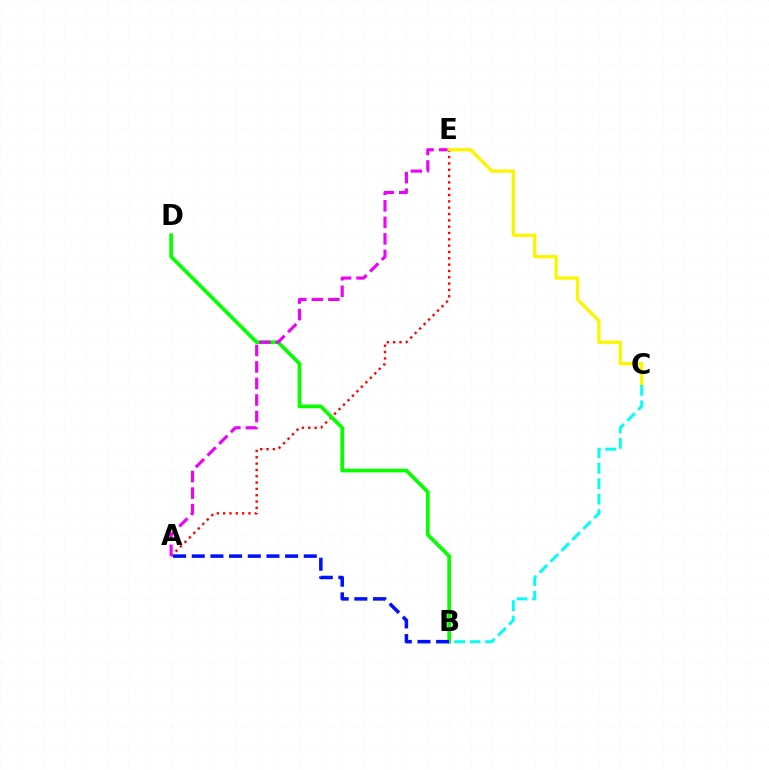{('A', 'E'): [{'color': '#ff0000', 'line_style': 'dotted', 'thickness': 1.72}, {'color': '#ee00ff', 'line_style': 'dashed', 'thickness': 2.24}], ('B', 'D'): [{'color': '#08ff00', 'line_style': 'solid', 'thickness': 2.67}], ('A', 'B'): [{'color': '#0010ff', 'line_style': 'dashed', 'thickness': 2.54}], ('C', 'E'): [{'color': '#fcf500', 'line_style': 'solid', 'thickness': 2.37}], ('B', 'C'): [{'color': '#00fff6', 'line_style': 'dashed', 'thickness': 2.1}]}